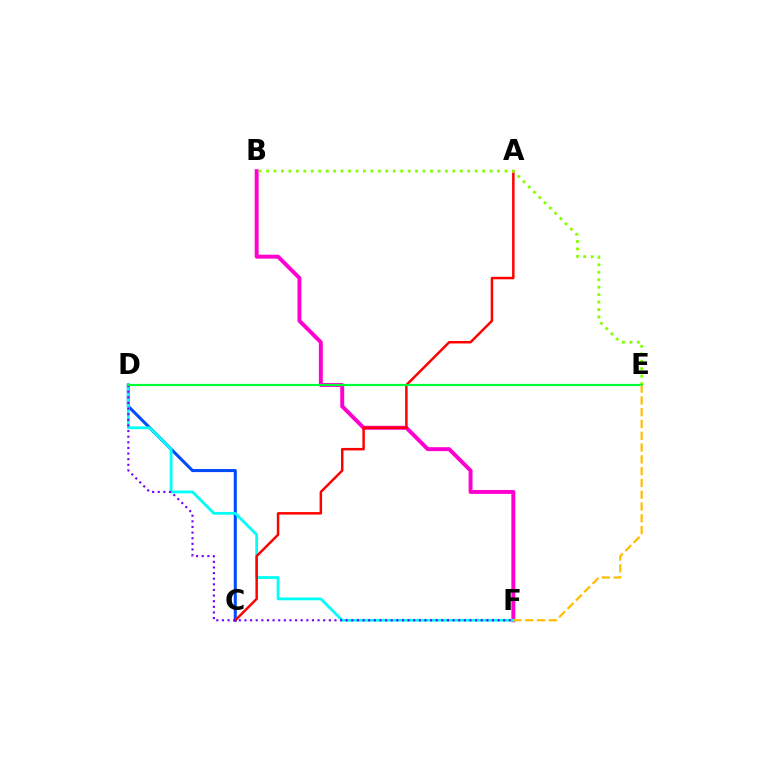{('C', 'D'): [{'color': '#004bff', 'line_style': 'solid', 'thickness': 2.21}], ('B', 'F'): [{'color': '#ff00cf', 'line_style': 'solid', 'thickness': 2.83}], ('D', 'F'): [{'color': '#00fff6', 'line_style': 'solid', 'thickness': 2.0}, {'color': '#7200ff', 'line_style': 'dotted', 'thickness': 1.53}], ('A', 'C'): [{'color': '#ff0000', 'line_style': 'solid', 'thickness': 1.78}], ('B', 'E'): [{'color': '#84ff00', 'line_style': 'dotted', 'thickness': 2.02}], ('D', 'E'): [{'color': '#00ff39', 'line_style': 'solid', 'thickness': 1.57}], ('E', 'F'): [{'color': '#ffbd00', 'line_style': 'dashed', 'thickness': 1.6}]}